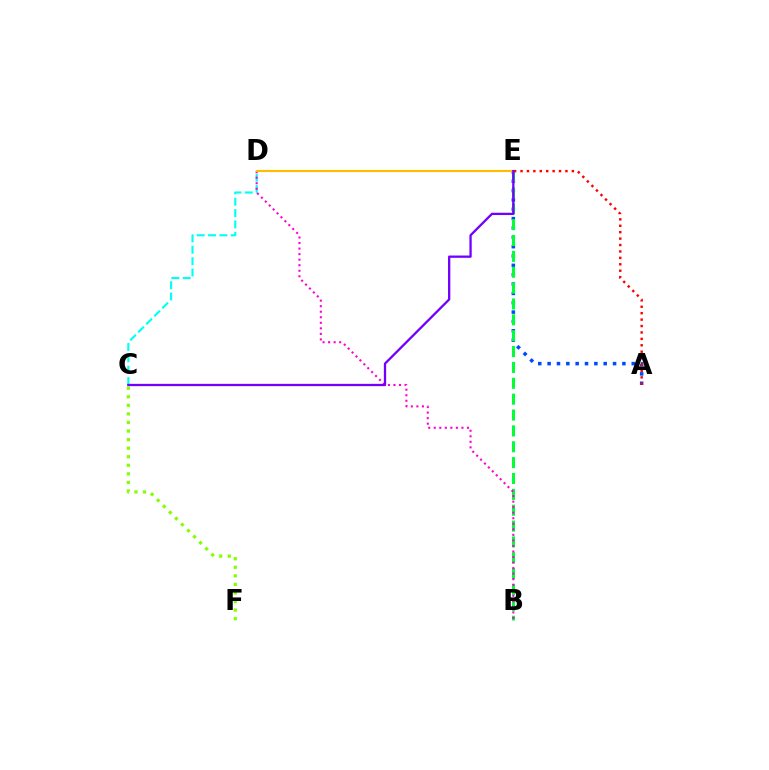{('A', 'E'): [{'color': '#004bff', 'line_style': 'dotted', 'thickness': 2.54}, {'color': '#ff0000', 'line_style': 'dotted', 'thickness': 1.74}], ('B', 'E'): [{'color': '#00ff39', 'line_style': 'dashed', 'thickness': 2.16}], ('C', 'D'): [{'color': '#00fff6', 'line_style': 'dashed', 'thickness': 1.54}], ('C', 'F'): [{'color': '#84ff00', 'line_style': 'dotted', 'thickness': 2.33}], ('B', 'D'): [{'color': '#ff00cf', 'line_style': 'dotted', 'thickness': 1.5}], ('D', 'E'): [{'color': '#ffbd00', 'line_style': 'solid', 'thickness': 1.55}], ('C', 'E'): [{'color': '#7200ff', 'line_style': 'solid', 'thickness': 1.65}]}